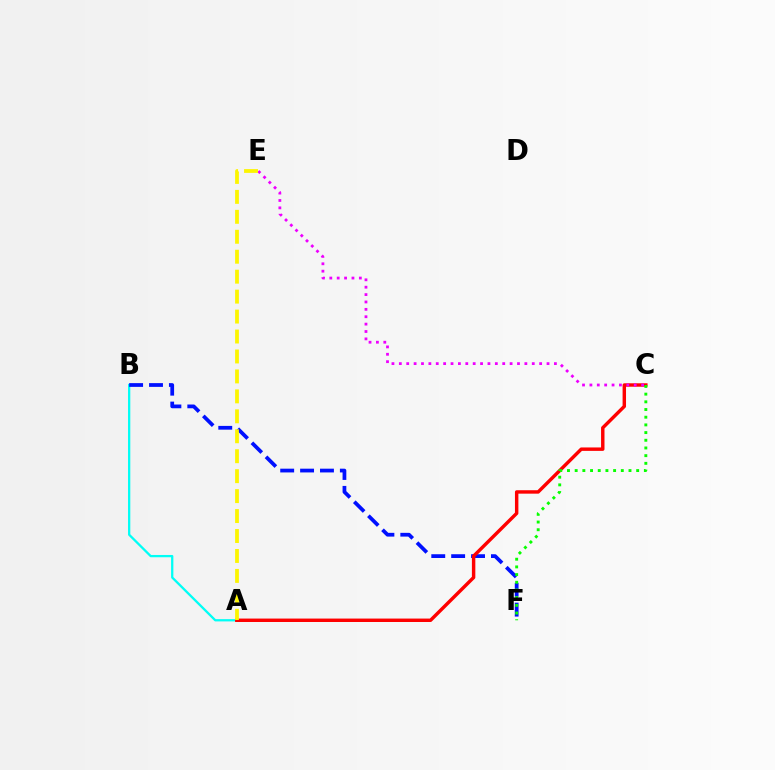{('A', 'B'): [{'color': '#00fff6', 'line_style': 'solid', 'thickness': 1.64}], ('B', 'F'): [{'color': '#0010ff', 'line_style': 'dashed', 'thickness': 2.7}], ('A', 'C'): [{'color': '#ff0000', 'line_style': 'solid', 'thickness': 2.47}], ('C', 'E'): [{'color': '#ee00ff', 'line_style': 'dotted', 'thickness': 2.01}], ('A', 'E'): [{'color': '#fcf500', 'line_style': 'dashed', 'thickness': 2.71}], ('C', 'F'): [{'color': '#08ff00', 'line_style': 'dotted', 'thickness': 2.09}]}